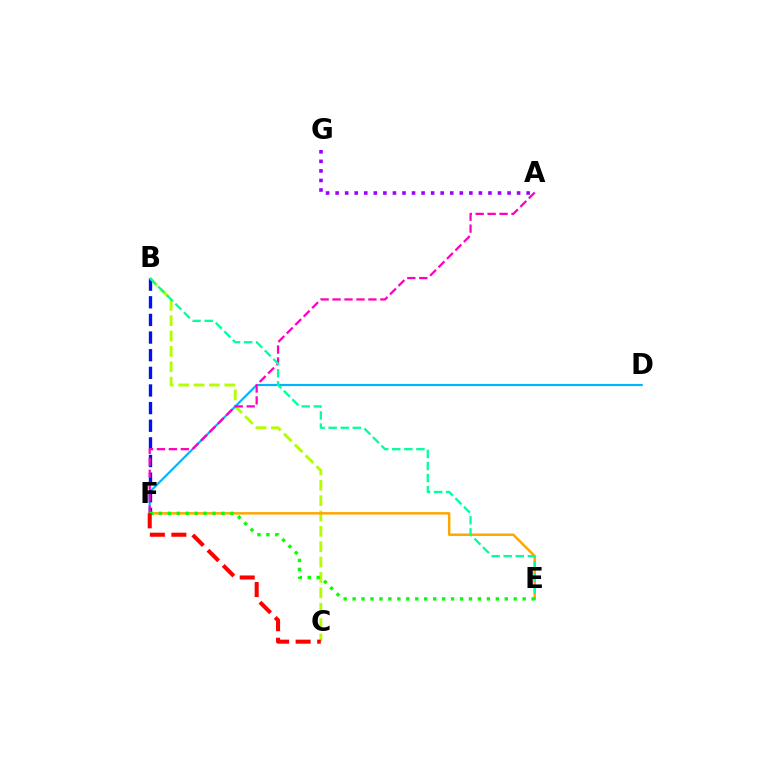{('B', 'C'): [{'color': '#b3ff00', 'line_style': 'dashed', 'thickness': 2.09}], ('D', 'F'): [{'color': '#00b5ff', 'line_style': 'solid', 'thickness': 1.55}], ('B', 'F'): [{'color': '#0010ff', 'line_style': 'dashed', 'thickness': 2.4}], ('E', 'F'): [{'color': '#ffa500', 'line_style': 'solid', 'thickness': 1.77}, {'color': '#08ff00', 'line_style': 'dotted', 'thickness': 2.43}], ('A', 'G'): [{'color': '#9b00ff', 'line_style': 'dotted', 'thickness': 2.6}], ('A', 'F'): [{'color': '#ff00bd', 'line_style': 'dashed', 'thickness': 1.62}], ('B', 'E'): [{'color': '#00ff9d', 'line_style': 'dashed', 'thickness': 1.64}], ('C', 'F'): [{'color': '#ff0000', 'line_style': 'dashed', 'thickness': 2.92}]}